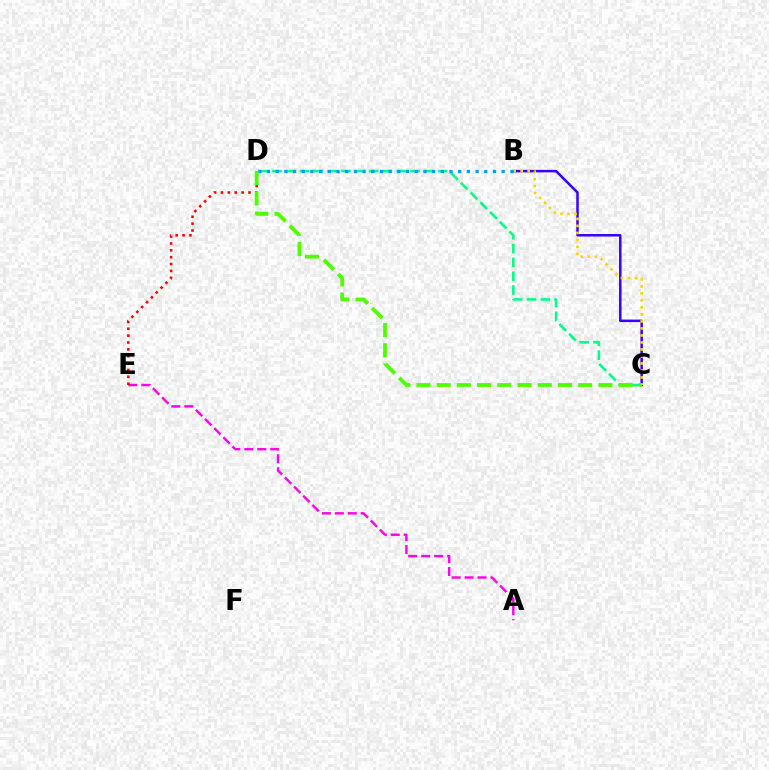{('A', 'E'): [{'color': '#ff00ed', 'line_style': 'dashed', 'thickness': 1.76}], ('B', 'C'): [{'color': '#3700ff', 'line_style': 'solid', 'thickness': 1.8}, {'color': '#ffd500', 'line_style': 'dotted', 'thickness': 1.9}], ('C', 'D'): [{'color': '#00ff86', 'line_style': 'dashed', 'thickness': 1.88}, {'color': '#4fff00', 'line_style': 'dashed', 'thickness': 2.75}], ('D', 'E'): [{'color': '#ff0000', 'line_style': 'dotted', 'thickness': 1.87}], ('B', 'D'): [{'color': '#009eff', 'line_style': 'dotted', 'thickness': 2.36}]}